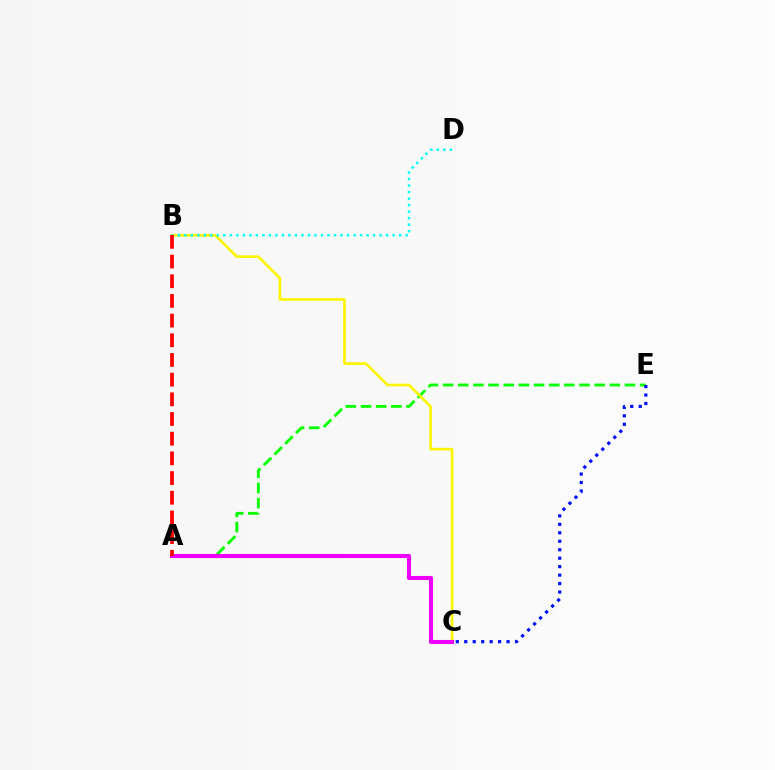{('A', 'E'): [{'color': '#08ff00', 'line_style': 'dashed', 'thickness': 2.06}], ('B', 'C'): [{'color': '#fcf500', 'line_style': 'solid', 'thickness': 1.9}], ('C', 'E'): [{'color': '#0010ff', 'line_style': 'dotted', 'thickness': 2.3}], ('A', 'C'): [{'color': '#ee00ff', 'line_style': 'solid', 'thickness': 2.94}], ('B', 'D'): [{'color': '#00fff6', 'line_style': 'dotted', 'thickness': 1.77}], ('A', 'B'): [{'color': '#ff0000', 'line_style': 'dashed', 'thickness': 2.67}]}